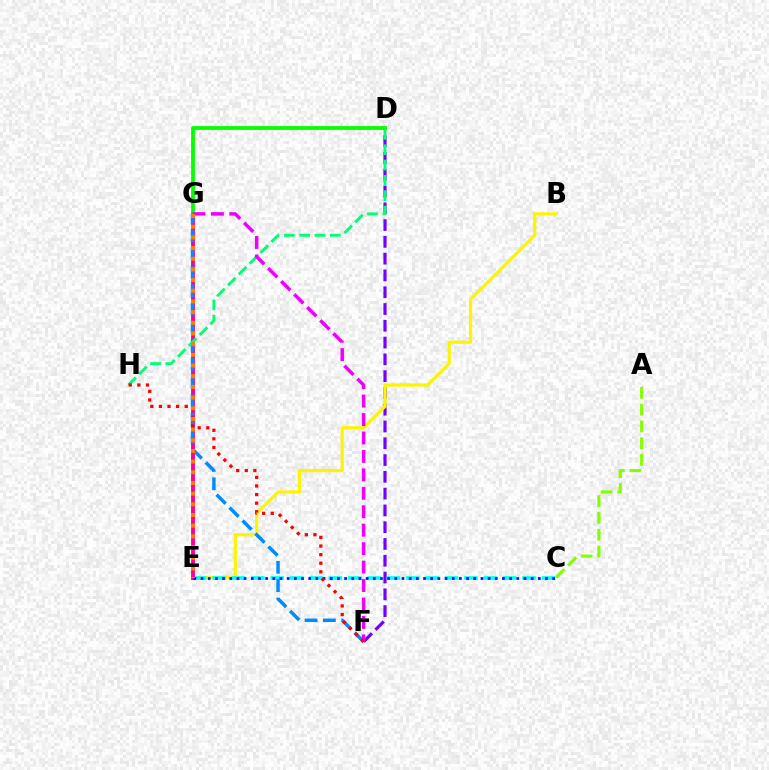{('D', 'F'): [{'color': '#7200ff', 'line_style': 'dashed', 'thickness': 2.28}], ('B', 'E'): [{'color': '#fcf500', 'line_style': 'solid', 'thickness': 2.3}], ('C', 'E'): [{'color': '#00fff6', 'line_style': 'dashed', 'thickness': 2.63}, {'color': '#0010ff', 'line_style': 'dotted', 'thickness': 1.95}], ('A', 'C'): [{'color': '#84ff00', 'line_style': 'dashed', 'thickness': 2.28}], ('E', 'G'): [{'color': '#ff0094', 'line_style': 'solid', 'thickness': 2.8}, {'color': '#ff7c00', 'line_style': 'dotted', 'thickness': 2.9}], ('D', 'G'): [{'color': '#08ff00', 'line_style': 'solid', 'thickness': 2.74}], ('F', 'G'): [{'color': '#008cff', 'line_style': 'dashed', 'thickness': 2.49}, {'color': '#ee00ff', 'line_style': 'dashed', 'thickness': 2.51}], ('D', 'H'): [{'color': '#00ff74', 'line_style': 'dashed', 'thickness': 2.08}], ('F', 'H'): [{'color': '#ff0000', 'line_style': 'dotted', 'thickness': 2.33}]}